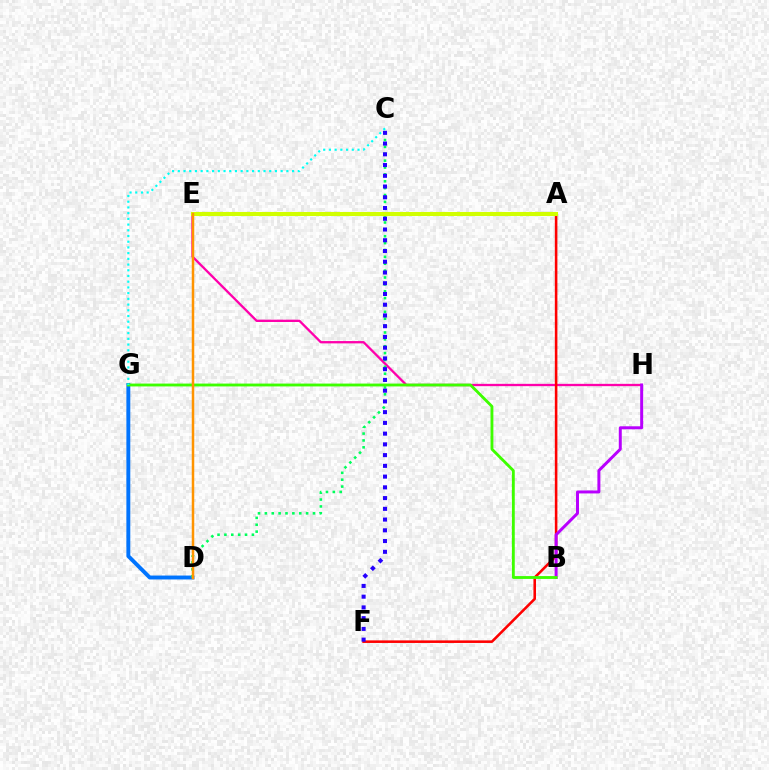{('E', 'H'): [{'color': '#ff00ac', 'line_style': 'solid', 'thickness': 1.67}], ('D', 'G'): [{'color': '#0074ff', 'line_style': 'solid', 'thickness': 2.82}], ('C', 'D'): [{'color': '#00ff5c', 'line_style': 'dotted', 'thickness': 1.87}], ('A', 'F'): [{'color': '#ff0000', 'line_style': 'solid', 'thickness': 1.85}], ('B', 'H'): [{'color': '#b900ff', 'line_style': 'solid', 'thickness': 2.14}], ('C', 'F'): [{'color': '#2500ff', 'line_style': 'dotted', 'thickness': 2.92}], ('B', 'G'): [{'color': '#3dff00', 'line_style': 'solid', 'thickness': 2.05}], ('A', 'E'): [{'color': '#d1ff00', 'line_style': 'solid', 'thickness': 2.93}], ('C', 'G'): [{'color': '#00fff6', 'line_style': 'dotted', 'thickness': 1.55}], ('D', 'E'): [{'color': '#ff9400', 'line_style': 'solid', 'thickness': 1.8}]}